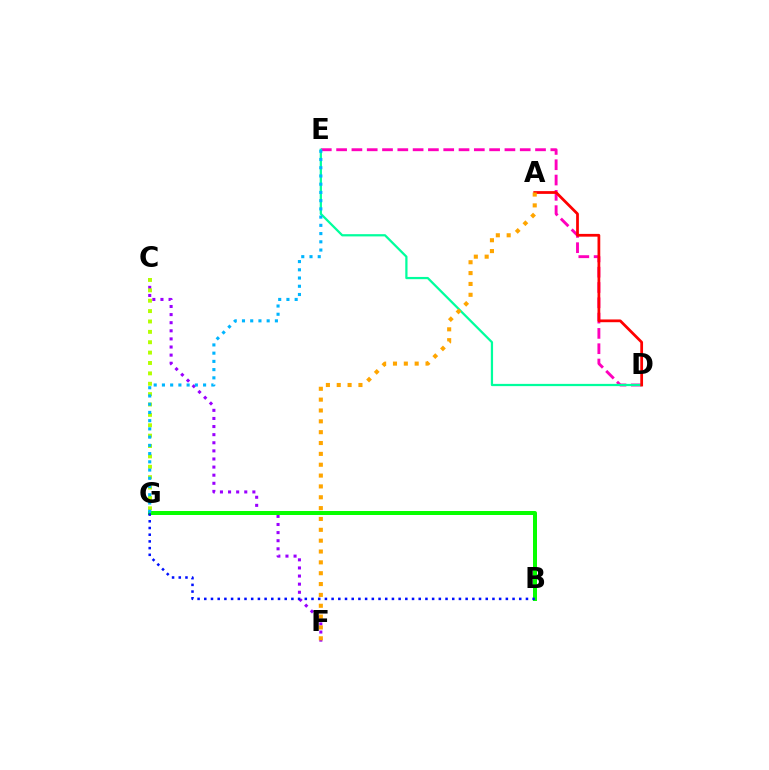{('D', 'E'): [{'color': '#ff00bd', 'line_style': 'dashed', 'thickness': 2.08}, {'color': '#00ff9d', 'line_style': 'solid', 'thickness': 1.62}], ('C', 'F'): [{'color': '#9b00ff', 'line_style': 'dotted', 'thickness': 2.2}], ('A', 'D'): [{'color': '#ff0000', 'line_style': 'solid', 'thickness': 1.99}], ('B', 'G'): [{'color': '#08ff00', 'line_style': 'solid', 'thickness': 2.88}, {'color': '#0010ff', 'line_style': 'dotted', 'thickness': 1.82}], ('C', 'G'): [{'color': '#b3ff00', 'line_style': 'dotted', 'thickness': 2.82}], ('A', 'F'): [{'color': '#ffa500', 'line_style': 'dotted', 'thickness': 2.95}], ('E', 'G'): [{'color': '#00b5ff', 'line_style': 'dotted', 'thickness': 2.24}]}